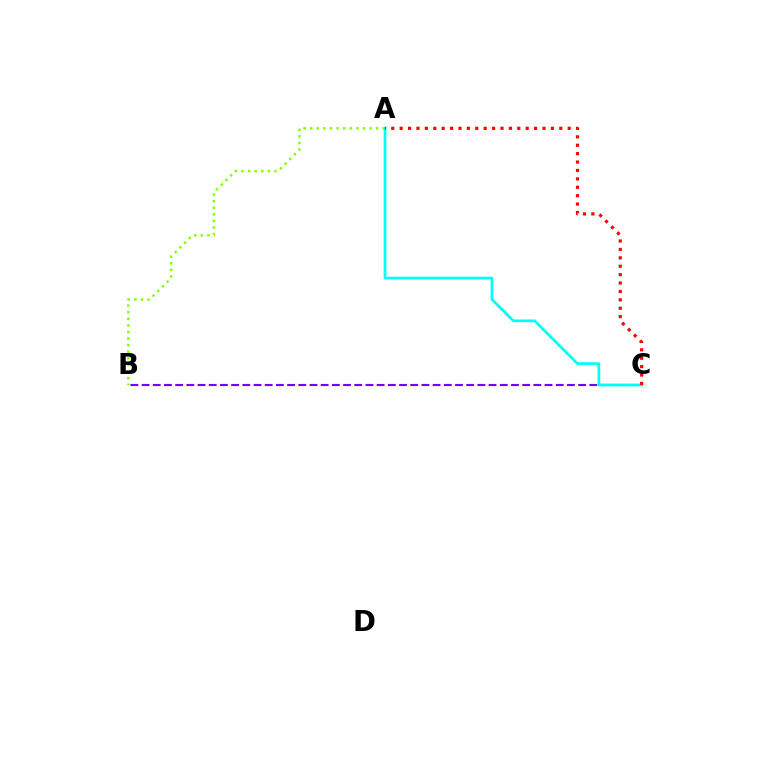{('B', 'C'): [{'color': '#7200ff', 'line_style': 'dashed', 'thickness': 1.52}], ('A', 'B'): [{'color': '#84ff00', 'line_style': 'dotted', 'thickness': 1.79}], ('A', 'C'): [{'color': '#00fff6', 'line_style': 'solid', 'thickness': 1.95}, {'color': '#ff0000', 'line_style': 'dotted', 'thickness': 2.28}]}